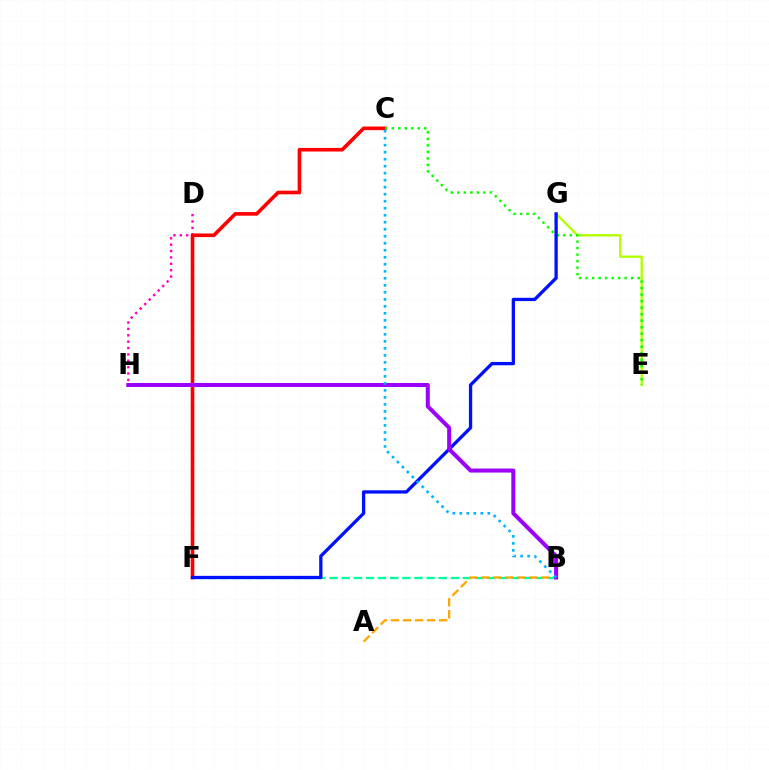{('D', 'H'): [{'color': '#ff00bd', 'line_style': 'dotted', 'thickness': 1.73}], ('C', 'F'): [{'color': '#ff0000', 'line_style': 'solid', 'thickness': 2.61}], ('E', 'G'): [{'color': '#b3ff00', 'line_style': 'solid', 'thickness': 1.7}], ('C', 'E'): [{'color': '#08ff00', 'line_style': 'dotted', 'thickness': 1.77}], ('B', 'F'): [{'color': '#00ff9d', 'line_style': 'dashed', 'thickness': 1.65}], ('F', 'G'): [{'color': '#0010ff', 'line_style': 'solid', 'thickness': 2.37}], ('A', 'B'): [{'color': '#ffa500', 'line_style': 'dashed', 'thickness': 1.63}], ('B', 'H'): [{'color': '#9b00ff', 'line_style': 'solid', 'thickness': 2.9}], ('B', 'C'): [{'color': '#00b5ff', 'line_style': 'dotted', 'thickness': 1.9}]}